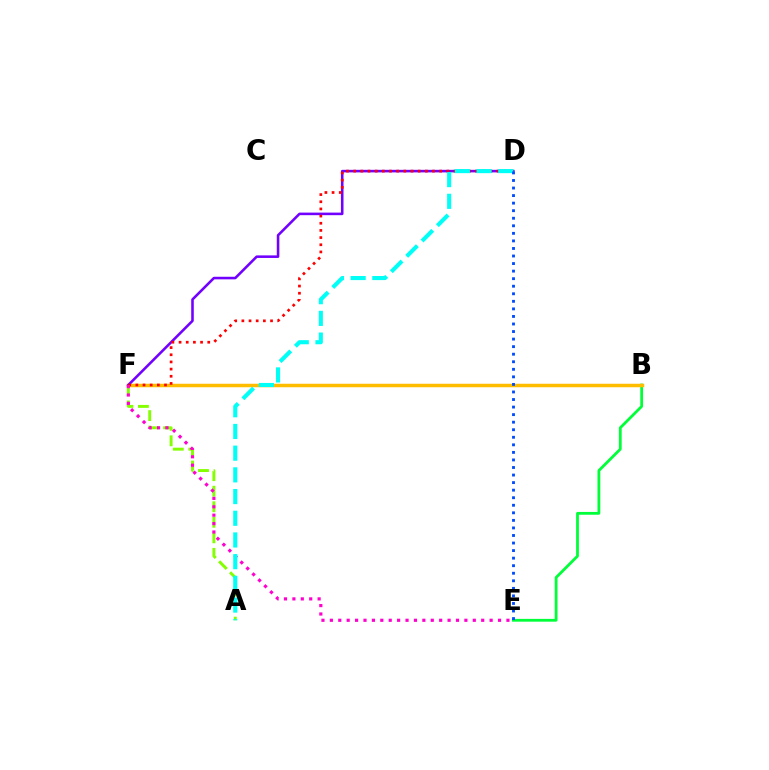{('A', 'F'): [{'color': '#84ff00', 'line_style': 'dashed', 'thickness': 2.11}], ('B', 'E'): [{'color': '#00ff39', 'line_style': 'solid', 'thickness': 2.01}], ('B', 'F'): [{'color': '#ffbd00', 'line_style': 'solid', 'thickness': 2.51}], ('D', 'F'): [{'color': '#7200ff', 'line_style': 'solid', 'thickness': 1.85}, {'color': '#ff0000', 'line_style': 'dotted', 'thickness': 1.95}], ('E', 'F'): [{'color': '#ff00cf', 'line_style': 'dotted', 'thickness': 2.28}], ('A', 'D'): [{'color': '#00fff6', 'line_style': 'dashed', 'thickness': 2.95}], ('D', 'E'): [{'color': '#004bff', 'line_style': 'dotted', 'thickness': 2.05}]}